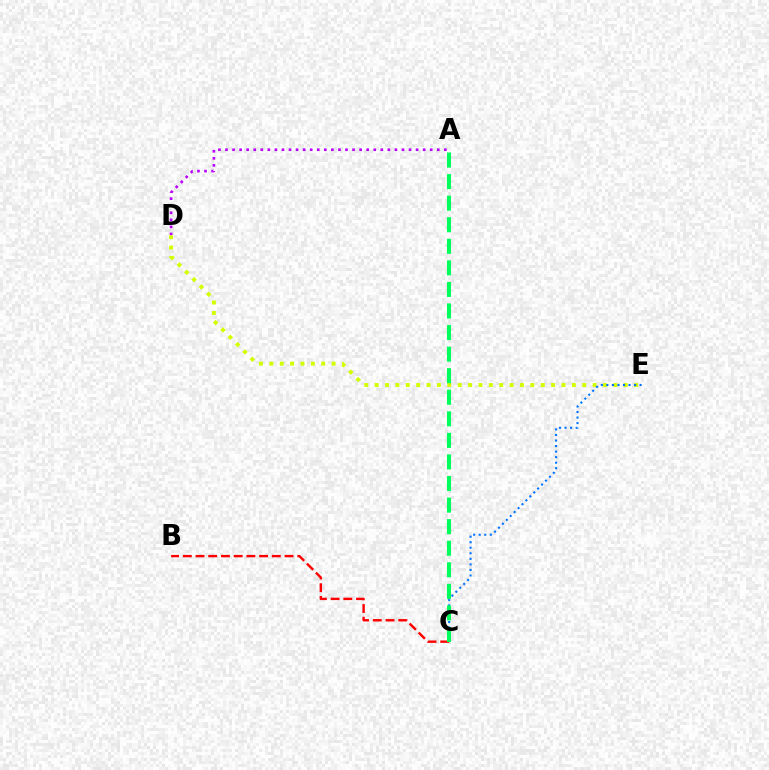{('B', 'C'): [{'color': '#ff0000', 'line_style': 'dashed', 'thickness': 1.73}], ('A', 'D'): [{'color': '#b900ff', 'line_style': 'dotted', 'thickness': 1.92}], ('D', 'E'): [{'color': '#d1ff00', 'line_style': 'dotted', 'thickness': 2.82}], ('C', 'E'): [{'color': '#0074ff', 'line_style': 'dotted', 'thickness': 1.51}], ('A', 'C'): [{'color': '#00ff5c', 'line_style': 'dashed', 'thickness': 2.93}]}